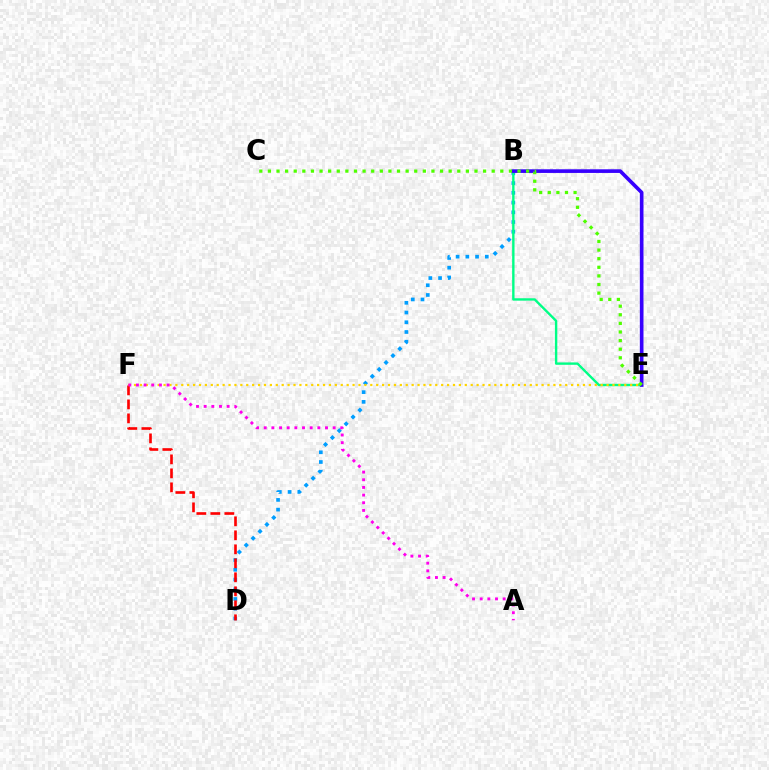{('B', 'D'): [{'color': '#009eff', 'line_style': 'dotted', 'thickness': 2.64}], ('B', 'E'): [{'color': '#00ff86', 'line_style': 'solid', 'thickness': 1.72}, {'color': '#3700ff', 'line_style': 'solid', 'thickness': 2.63}], ('E', 'F'): [{'color': '#ffd500', 'line_style': 'dotted', 'thickness': 1.6}], ('D', 'F'): [{'color': '#ff0000', 'line_style': 'dashed', 'thickness': 1.9}], ('A', 'F'): [{'color': '#ff00ed', 'line_style': 'dotted', 'thickness': 2.08}], ('C', 'E'): [{'color': '#4fff00', 'line_style': 'dotted', 'thickness': 2.34}]}